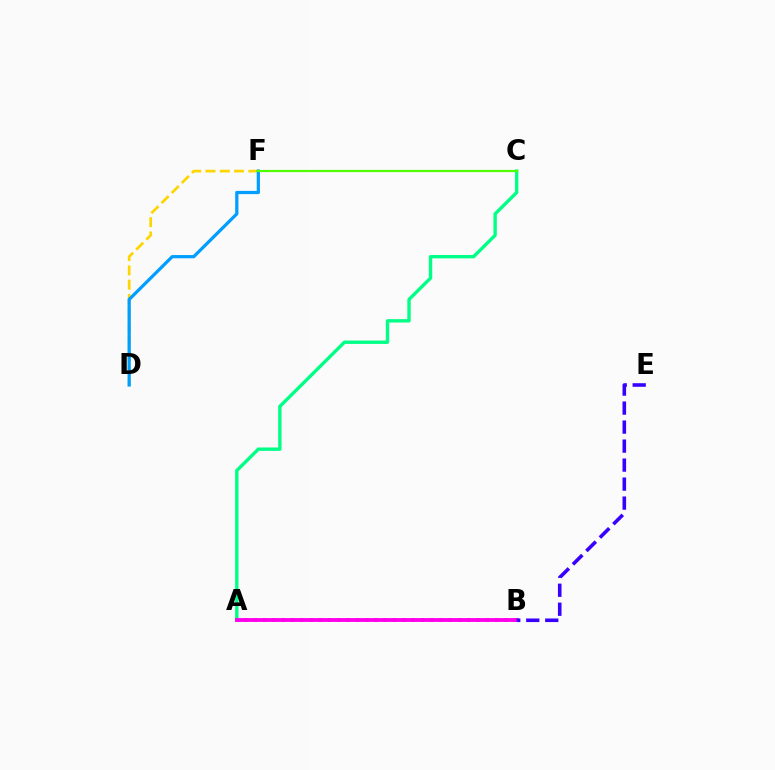{('A', 'B'): [{'color': '#ff0000', 'line_style': 'dotted', 'thickness': 2.52}, {'color': '#ff00ed', 'line_style': 'solid', 'thickness': 2.76}], ('D', 'F'): [{'color': '#ffd500', 'line_style': 'dashed', 'thickness': 1.94}, {'color': '#009eff', 'line_style': 'solid', 'thickness': 2.32}], ('A', 'C'): [{'color': '#00ff86', 'line_style': 'solid', 'thickness': 2.42}], ('C', 'F'): [{'color': '#4fff00', 'line_style': 'solid', 'thickness': 1.58}], ('B', 'E'): [{'color': '#3700ff', 'line_style': 'dashed', 'thickness': 2.58}]}